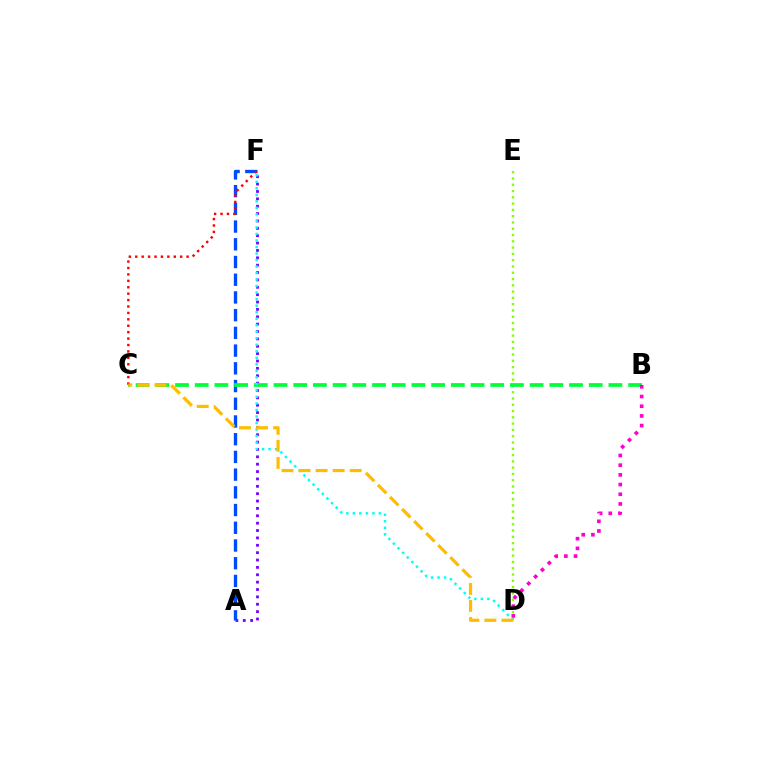{('A', 'F'): [{'color': '#7200ff', 'line_style': 'dotted', 'thickness': 2.0}, {'color': '#004bff', 'line_style': 'dashed', 'thickness': 2.41}], ('D', 'E'): [{'color': '#84ff00', 'line_style': 'dotted', 'thickness': 1.71}], ('B', 'C'): [{'color': '#00ff39', 'line_style': 'dashed', 'thickness': 2.68}], ('D', 'F'): [{'color': '#00fff6', 'line_style': 'dotted', 'thickness': 1.77}], ('C', 'F'): [{'color': '#ff0000', 'line_style': 'dotted', 'thickness': 1.74}], ('C', 'D'): [{'color': '#ffbd00', 'line_style': 'dashed', 'thickness': 2.32}], ('B', 'D'): [{'color': '#ff00cf', 'line_style': 'dotted', 'thickness': 2.63}]}